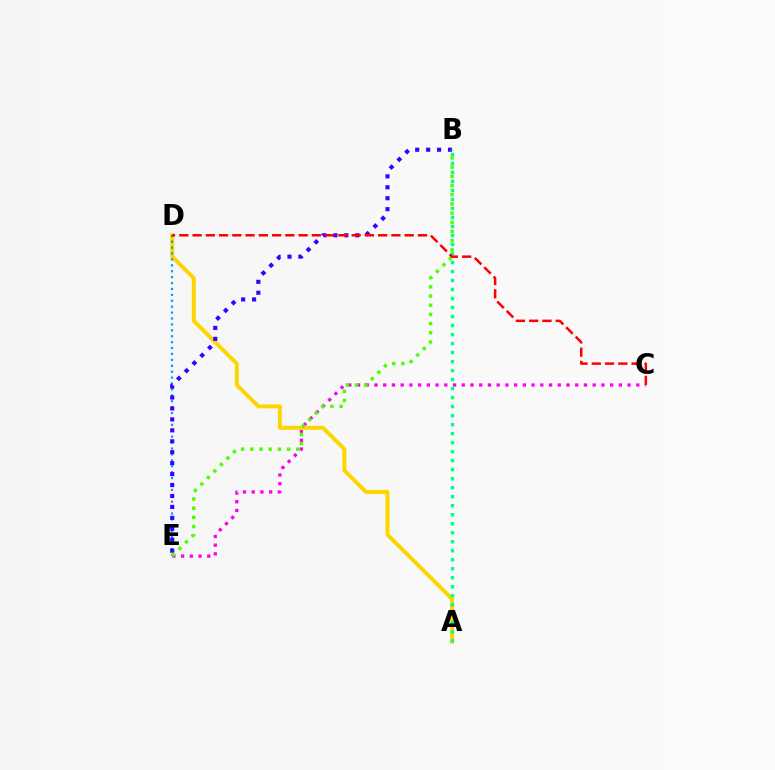{('C', 'E'): [{'color': '#ff00ed', 'line_style': 'dotted', 'thickness': 2.37}], ('A', 'D'): [{'color': '#ffd500', 'line_style': 'solid', 'thickness': 2.86}], ('D', 'E'): [{'color': '#009eff', 'line_style': 'dotted', 'thickness': 1.61}], ('B', 'E'): [{'color': '#3700ff', 'line_style': 'dotted', 'thickness': 2.97}, {'color': '#4fff00', 'line_style': 'dotted', 'thickness': 2.5}], ('A', 'B'): [{'color': '#00ff86', 'line_style': 'dotted', 'thickness': 2.45}], ('C', 'D'): [{'color': '#ff0000', 'line_style': 'dashed', 'thickness': 1.8}]}